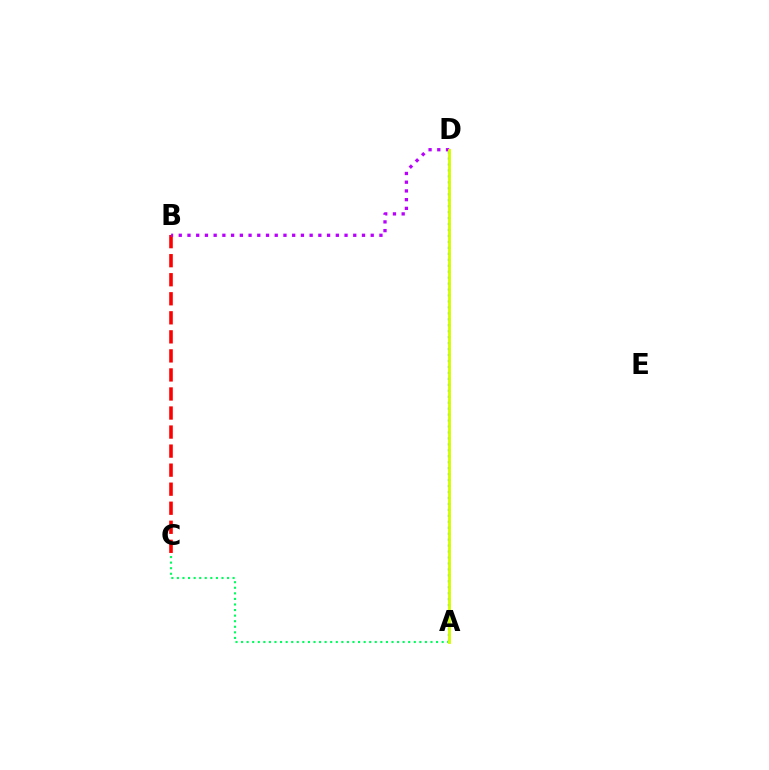{('B', 'C'): [{'color': '#ff0000', 'line_style': 'dashed', 'thickness': 2.59}], ('A', 'D'): [{'color': '#0074ff', 'line_style': 'dotted', 'thickness': 1.62}, {'color': '#d1ff00', 'line_style': 'solid', 'thickness': 2.05}], ('B', 'D'): [{'color': '#b900ff', 'line_style': 'dotted', 'thickness': 2.37}], ('A', 'C'): [{'color': '#00ff5c', 'line_style': 'dotted', 'thickness': 1.51}]}